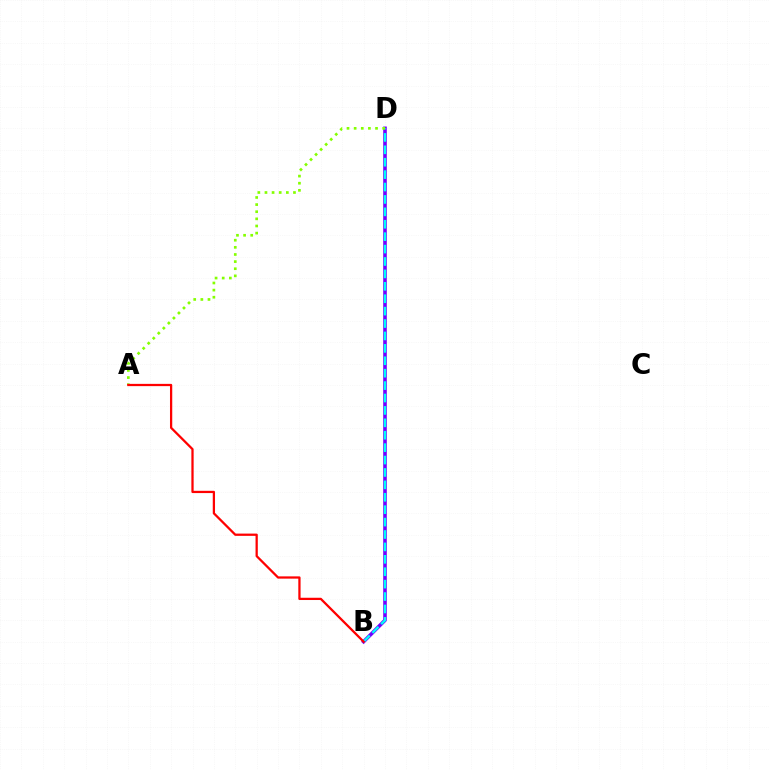{('B', 'D'): [{'color': '#7200ff', 'line_style': 'solid', 'thickness': 2.59}, {'color': '#00fff6', 'line_style': 'dashed', 'thickness': 1.69}], ('A', 'D'): [{'color': '#84ff00', 'line_style': 'dotted', 'thickness': 1.94}], ('A', 'B'): [{'color': '#ff0000', 'line_style': 'solid', 'thickness': 1.63}]}